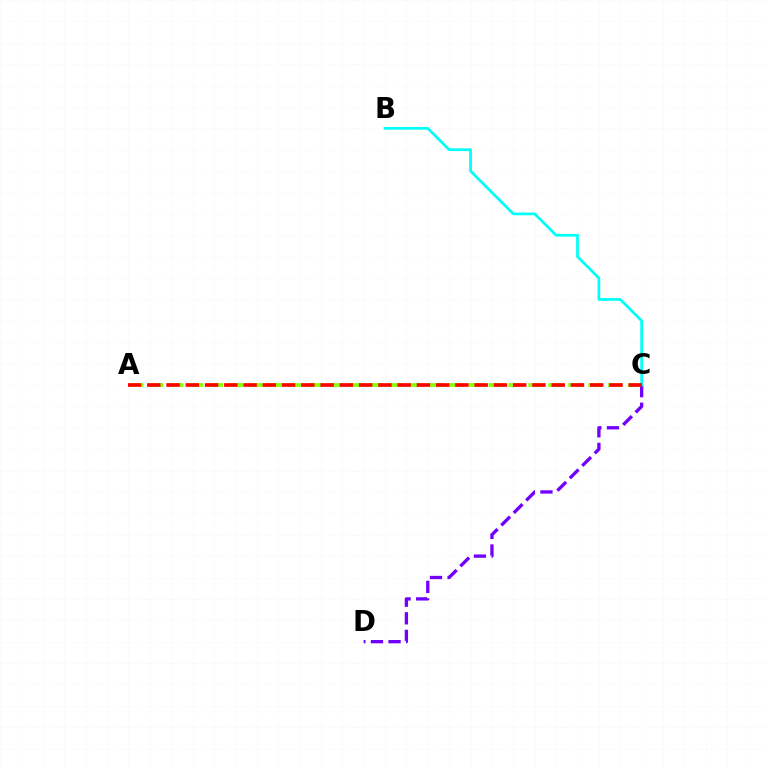{('A', 'C'): [{'color': '#84ff00', 'line_style': 'dashed', 'thickness': 2.71}, {'color': '#ff0000', 'line_style': 'dashed', 'thickness': 2.62}], ('C', 'D'): [{'color': '#7200ff', 'line_style': 'dashed', 'thickness': 2.39}], ('B', 'C'): [{'color': '#00fff6', 'line_style': 'solid', 'thickness': 1.97}]}